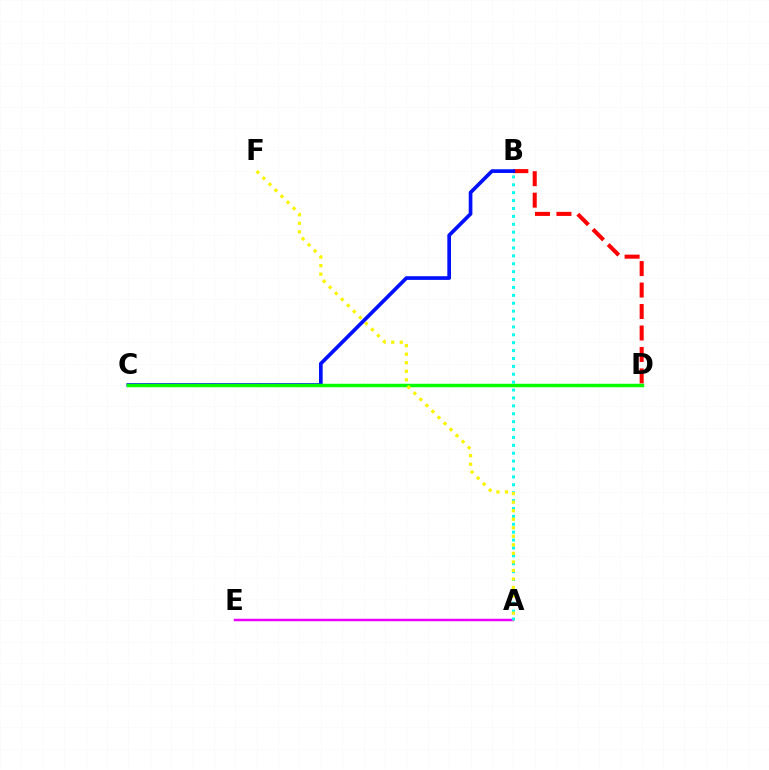{('B', 'D'): [{'color': '#ff0000', 'line_style': 'dashed', 'thickness': 2.92}], ('B', 'C'): [{'color': '#0010ff', 'line_style': 'solid', 'thickness': 2.65}], ('C', 'D'): [{'color': '#08ff00', 'line_style': 'solid', 'thickness': 2.5}], ('A', 'E'): [{'color': '#ee00ff', 'line_style': 'solid', 'thickness': 1.79}], ('A', 'B'): [{'color': '#00fff6', 'line_style': 'dotted', 'thickness': 2.14}], ('A', 'F'): [{'color': '#fcf500', 'line_style': 'dotted', 'thickness': 2.32}]}